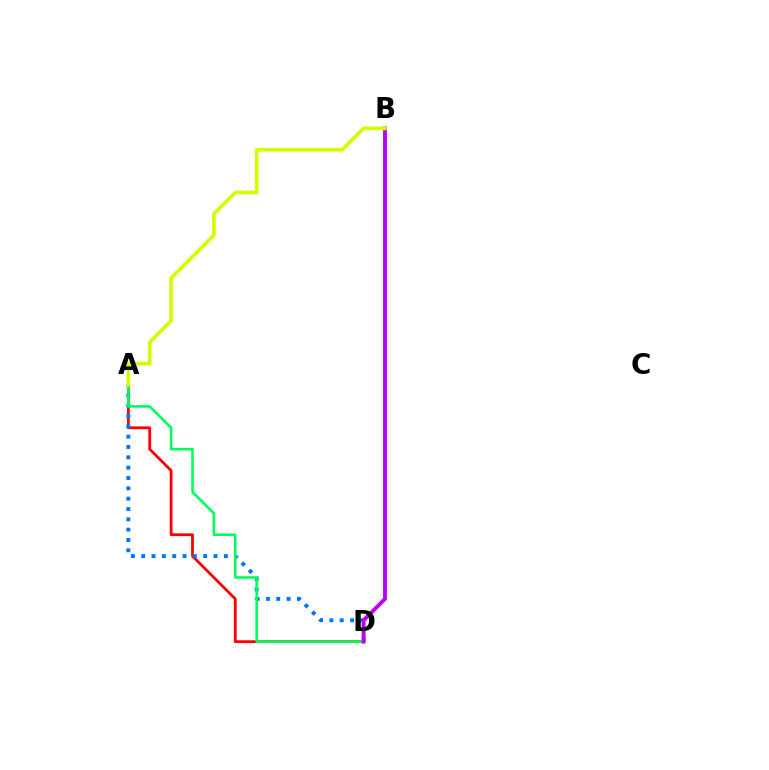{('A', 'D'): [{'color': '#ff0000', 'line_style': 'solid', 'thickness': 2.0}, {'color': '#0074ff', 'line_style': 'dotted', 'thickness': 2.81}, {'color': '#00ff5c', 'line_style': 'solid', 'thickness': 1.86}], ('B', 'D'): [{'color': '#b900ff', 'line_style': 'solid', 'thickness': 2.79}], ('A', 'B'): [{'color': '#d1ff00', 'line_style': 'solid', 'thickness': 2.65}]}